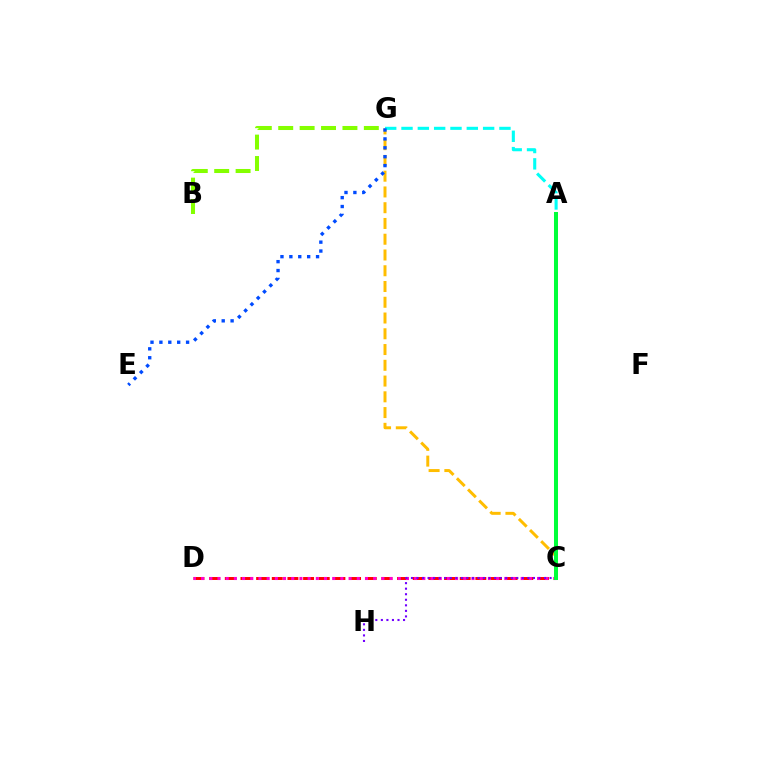{('C', 'D'): [{'color': '#ff0000', 'line_style': 'dashed', 'thickness': 2.13}, {'color': '#ff00cf', 'line_style': 'dotted', 'thickness': 2.23}], ('C', 'G'): [{'color': '#ffbd00', 'line_style': 'dashed', 'thickness': 2.14}], ('B', 'G'): [{'color': '#84ff00', 'line_style': 'dashed', 'thickness': 2.91}], ('A', 'G'): [{'color': '#00fff6', 'line_style': 'dashed', 'thickness': 2.22}], ('C', 'H'): [{'color': '#7200ff', 'line_style': 'dotted', 'thickness': 1.51}], ('E', 'G'): [{'color': '#004bff', 'line_style': 'dotted', 'thickness': 2.42}], ('A', 'C'): [{'color': '#00ff39', 'line_style': 'solid', 'thickness': 2.89}]}